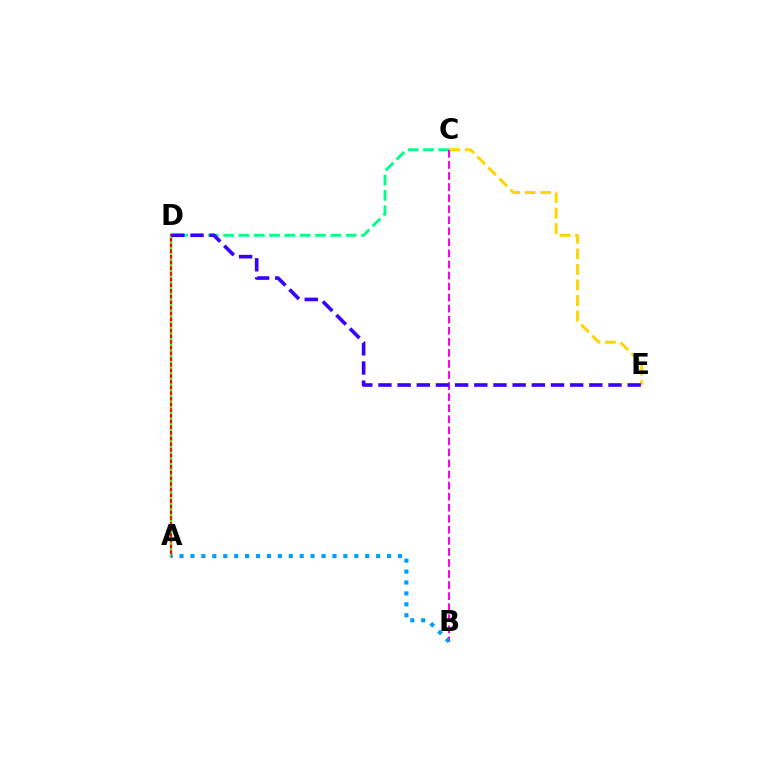{('C', 'D'): [{'color': '#00ff86', 'line_style': 'dashed', 'thickness': 2.08}], ('A', 'D'): [{'color': '#ff0000', 'line_style': 'solid', 'thickness': 1.6}, {'color': '#4fff00', 'line_style': 'dotted', 'thickness': 1.54}], ('C', 'E'): [{'color': '#ffd500', 'line_style': 'dashed', 'thickness': 2.11}], ('B', 'C'): [{'color': '#ff00ed', 'line_style': 'dashed', 'thickness': 1.5}], ('A', 'B'): [{'color': '#009eff', 'line_style': 'dotted', 'thickness': 2.97}], ('D', 'E'): [{'color': '#3700ff', 'line_style': 'dashed', 'thickness': 2.6}]}